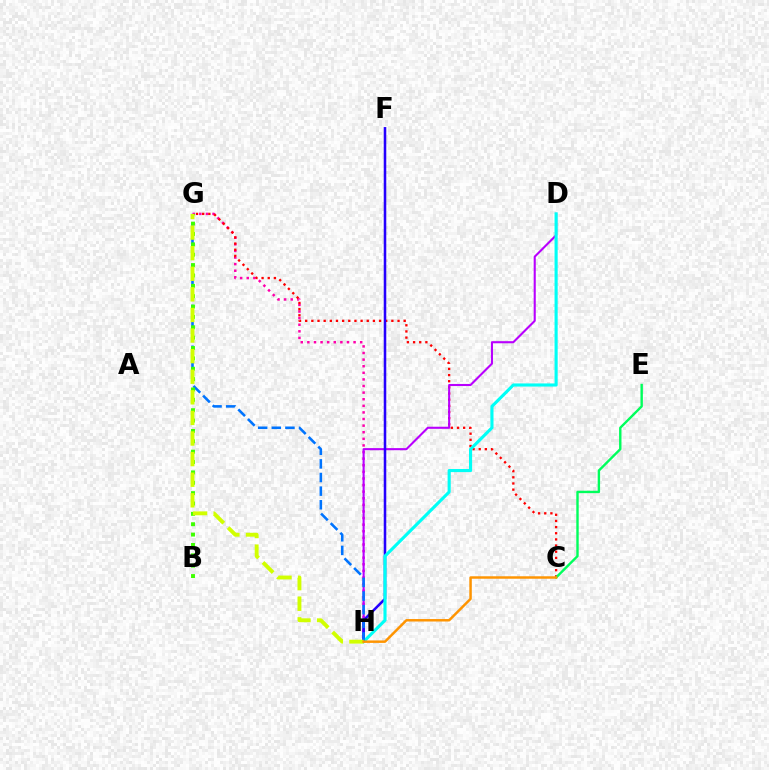{('G', 'H'): [{'color': '#ff00ac', 'line_style': 'dotted', 'thickness': 1.79}, {'color': '#0074ff', 'line_style': 'dashed', 'thickness': 1.85}, {'color': '#d1ff00', 'line_style': 'dashed', 'thickness': 2.8}], ('C', 'G'): [{'color': '#ff0000', 'line_style': 'dotted', 'thickness': 1.67}], ('D', 'H'): [{'color': '#b900ff', 'line_style': 'solid', 'thickness': 1.51}, {'color': '#00fff6', 'line_style': 'solid', 'thickness': 2.24}], ('F', 'H'): [{'color': '#2500ff', 'line_style': 'solid', 'thickness': 1.84}], ('B', 'G'): [{'color': '#3dff00', 'line_style': 'dotted', 'thickness': 2.82}], ('C', 'E'): [{'color': '#00ff5c', 'line_style': 'solid', 'thickness': 1.73}], ('C', 'H'): [{'color': '#ff9400', 'line_style': 'solid', 'thickness': 1.77}]}